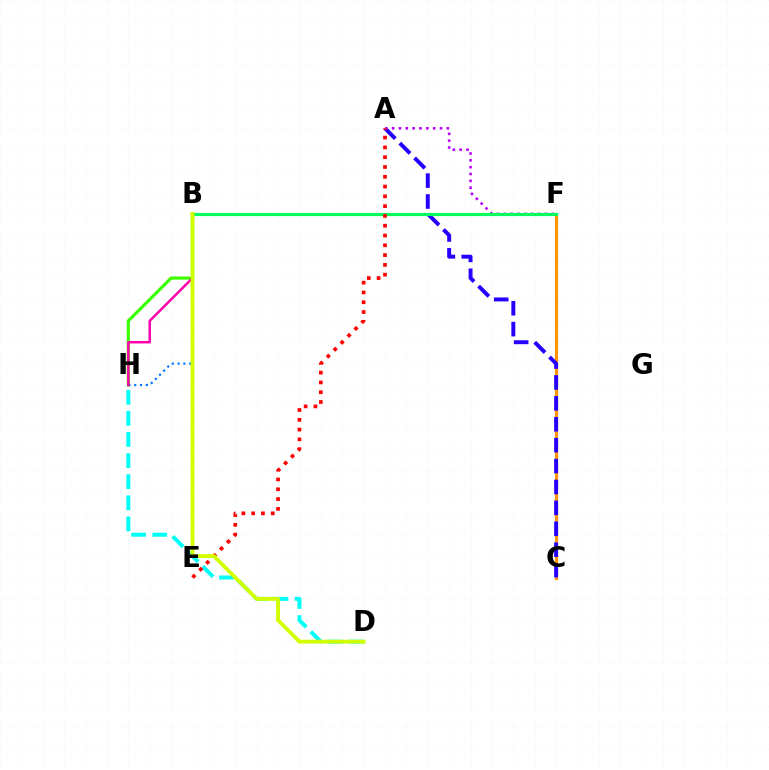{('C', 'F'): [{'color': '#ff9400', 'line_style': 'solid', 'thickness': 2.25}], ('A', 'C'): [{'color': '#2500ff', 'line_style': 'dashed', 'thickness': 2.84}], ('B', 'H'): [{'color': '#3dff00', 'line_style': 'solid', 'thickness': 2.3}, {'color': '#0074ff', 'line_style': 'dotted', 'thickness': 1.58}, {'color': '#ff00ac', 'line_style': 'solid', 'thickness': 1.79}], ('A', 'F'): [{'color': '#b900ff', 'line_style': 'dotted', 'thickness': 1.86}], ('D', 'H'): [{'color': '#00fff6', 'line_style': 'dashed', 'thickness': 2.87}], ('B', 'F'): [{'color': '#00ff5c', 'line_style': 'solid', 'thickness': 2.27}], ('A', 'E'): [{'color': '#ff0000', 'line_style': 'dotted', 'thickness': 2.66}], ('B', 'D'): [{'color': '#d1ff00', 'line_style': 'solid', 'thickness': 2.79}]}